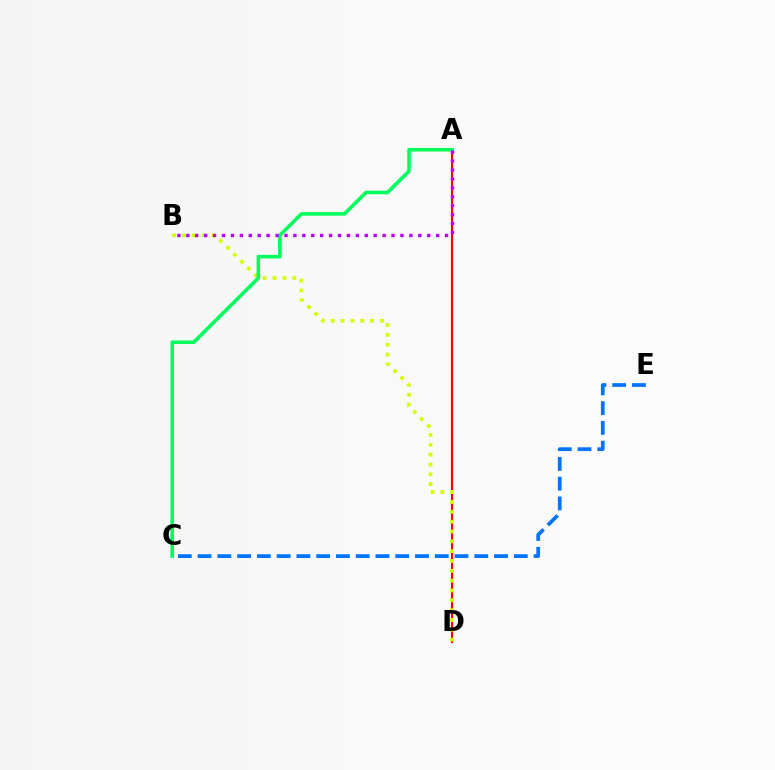{('A', 'D'): [{'color': '#ff0000', 'line_style': 'solid', 'thickness': 1.52}], ('B', 'D'): [{'color': '#d1ff00', 'line_style': 'dotted', 'thickness': 2.67}], ('A', 'C'): [{'color': '#00ff5c', 'line_style': 'solid', 'thickness': 2.57}], ('A', 'B'): [{'color': '#b900ff', 'line_style': 'dotted', 'thickness': 2.42}], ('C', 'E'): [{'color': '#0074ff', 'line_style': 'dashed', 'thickness': 2.68}]}